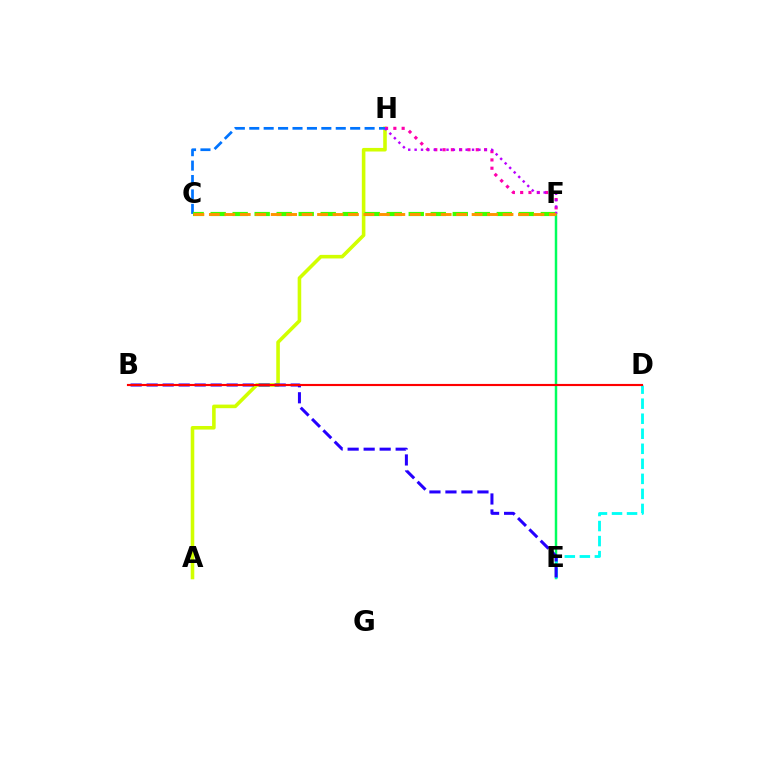{('A', 'H'): [{'color': '#d1ff00', 'line_style': 'solid', 'thickness': 2.58}], ('E', 'F'): [{'color': '#00ff5c', 'line_style': 'solid', 'thickness': 1.78}], ('C', 'H'): [{'color': '#0074ff', 'line_style': 'dashed', 'thickness': 1.96}], ('F', 'H'): [{'color': '#ff00ac', 'line_style': 'dotted', 'thickness': 2.25}, {'color': '#b900ff', 'line_style': 'dotted', 'thickness': 1.73}], ('C', 'F'): [{'color': '#3dff00', 'line_style': 'dashed', 'thickness': 2.99}, {'color': '#ff9400', 'line_style': 'dashed', 'thickness': 2.1}], ('D', 'E'): [{'color': '#00fff6', 'line_style': 'dashed', 'thickness': 2.04}], ('B', 'E'): [{'color': '#2500ff', 'line_style': 'dashed', 'thickness': 2.17}], ('B', 'D'): [{'color': '#ff0000', 'line_style': 'solid', 'thickness': 1.54}]}